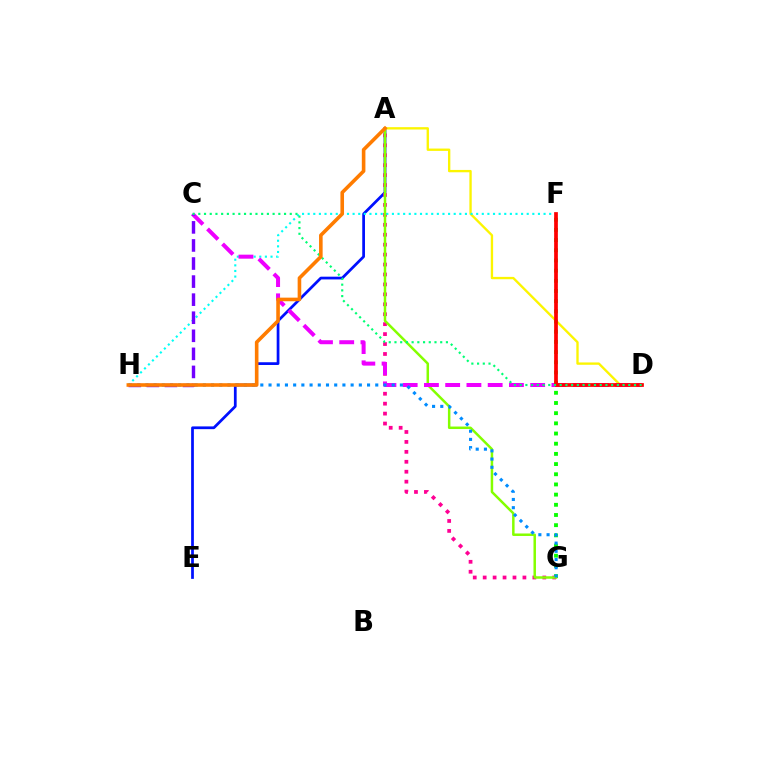{('A', 'E'): [{'color': '#0010ff', 'line_style': 'solid', 'thickness': 1.97}], ('A', 'G'): [{'color': '#ff0094', 'line_style': 'dotted', 'thickness': 2.7}, {'color': '#84ff00', 'line_style': 'solid', 'thickness': 1.79}], ('A', 'D'): [{'color': '#fcf500', 'line_style': 'solid', 'thickness': 1.69}], ('F', 'G'): [{'color': '#08ff00', 'line_style': 'dotted', 'thickness': 2.77}], ('F', 'H'): [{'color': '#00fff6', 'line_style': 'dotted', 'thickness': 1.53}], ('C', 'D'): [{'color': '#ee00ff', 'line_style': 'dashed', 'thickness': 2.89}, {'color': '#00ff74', 'line_style': 'dotted', 'thickness': 1.55}], ('G', 'H'): [{'color': '#008cff', 'line_style': 'dotted', 'thickness': 2.23}], ('C', 'H'): [{'color': '#7200ff', 'line_style': 'dashed', 'thickness': 2.45}], ('D', 'F'): [{'color': '#ff0000', 'line_style': 'solid', 'thickness': 2.68}], ('A', 'H'): [{'color': '#ff7c00', 'line_style': 'solid', 'thickness': 2.59}]}